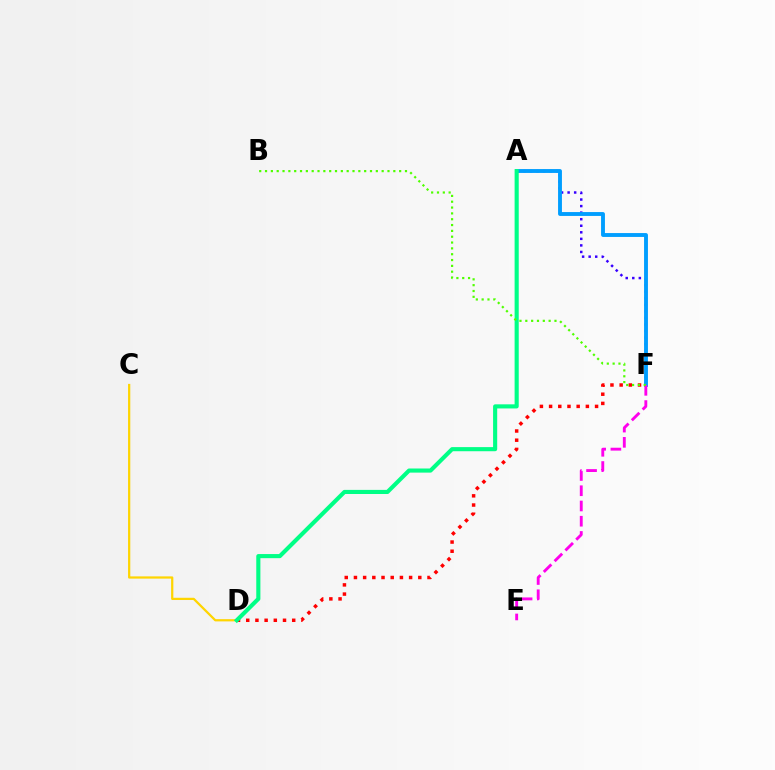{('D', 'F'): [{'color': '#ff0000', 'line_style': 'dotted', 'thickness': 2.5}], ('A', 'F'): [{'color': '#3700ff', 'line_style': 'dotted', 'thickness': 1.78}, {'color': '#009eff', 'line_style': 'solid', 'thickness': 2.79}], ('C', 'D'): [{'color': '#ffd500', 'line_style': 'solid', 'thickness': 1.61}], ('E', 'F'): [{'color': '#ff00ed', 'line_style': 'dashed', 'thickness': 2.07}], ('A', 'D'): [{'color': '#00ff86', 'line_style': 'solid', 'thickness': 2.96}], ('B', 'F'): [{'color': '#4fff00', 'line_style': 'dotted', 'thickness': 1.58}]}